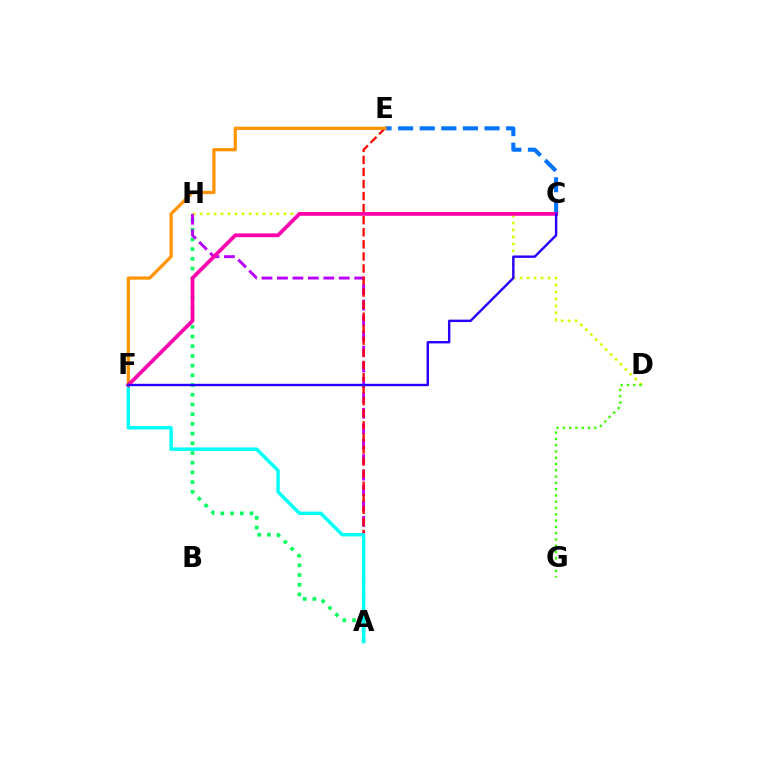{('D', 'H'): [{'color': '#d1ff00', 'line_style': 'dotted', 'thickness': 1.9}], ('A', 'H'): [{'color': '#00ff5c', 'line_style': 'dotted', 'thickness': 2.64}, {'color': '#b900ff', 'line_style': 'dashed', 'thickness': 2.1}], ('A', 'E'): [{'color': '#ff0000', 'line_style': 'dashed', 'thickness': 1.64}], ('C', 'E'): [{'color': '#0074ff', 'line_style': 'dashed', 'thickness': 2.93}], ('A', 'F'): [{'color': '#00fff6', 'line_style': 'solid', 'thickness': 2.48}], ('E', 'F'): [{'color': '#ff9400', 'line_style': 'solid', 'thickness': 2.33}], ('C', 'F'): [{'color': '#ff00ac', 'line_style': 'solid', 'thickness': 2.7}, {'color': '#2500ff', 'line_style': 'solid', 'thickness': 1.73}], ('D', 'G'): [{'color': '#3dff00', 'line_style': 'dotted', 'thickness': 1.71}]}